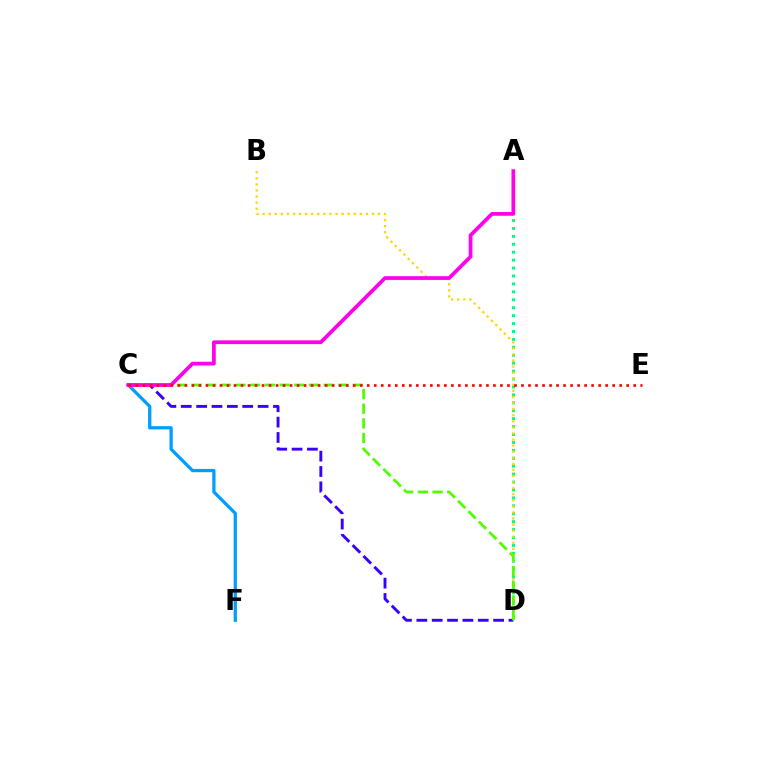{('A', 'D'): [{'color': '#00ff86', 'line_style': 'dotted', 'thickness': 2.15}], ('B', 'D'): [{'color': '#ffd500', 'line_style': 'dotted', 'thickness': 1.65}], ('C', 'D'): [{'color': '#3700ff', 'line_style': 'dashed', 'thickness': 2.09}, {'color': '#4fff00', 'line_style': 'dashed', 'thickness': 1.99}], ('C', 'F'): [{'color': '#009eff', 'line_style': 'solid', 'thickness': 2.35}], ('A', 'C'): [{'color': '#ff00ed', 'line_style': 'solid', 'thickness': 2.69}], ('C', 'E'): [{'color': '#ff0000', 'line_style': 'dotted', 'thickness': 1.91}]}